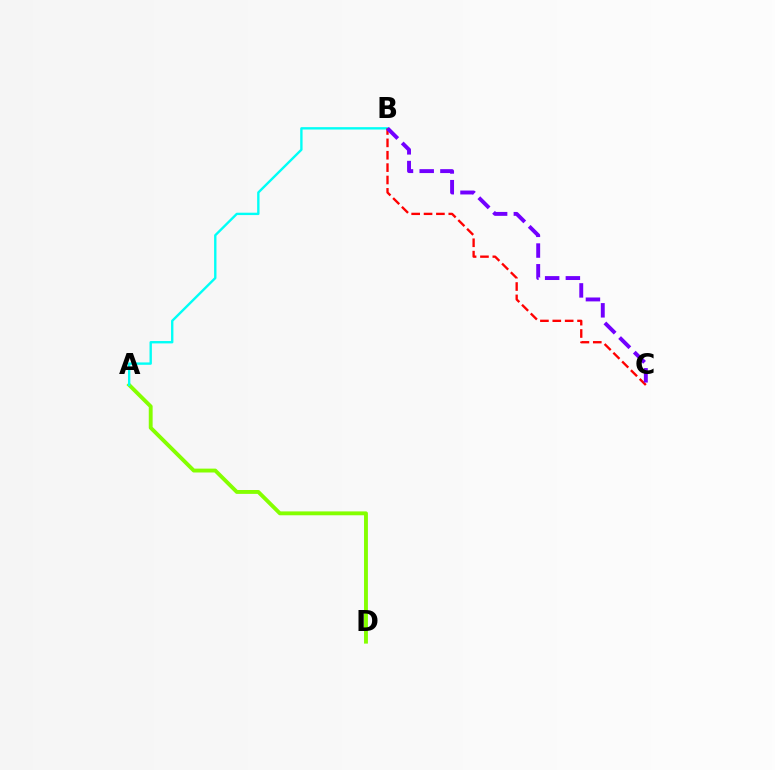{('A', 'D'): [{'color': '#84ff00', 'line_style': 'solid', 'thickness': 2.79}], ('A', 'B'): [{'color': '#00fff6', 'line_style': 'solid', 'thickness': 1.71}], ('B', 'C'): [{'color': '#ff0000', 'line_style': 'dashed', 'thickness': 1.68}, {'color': '#7200ff', 'line_style': 'dashed', 'thickness': 2.82}]}